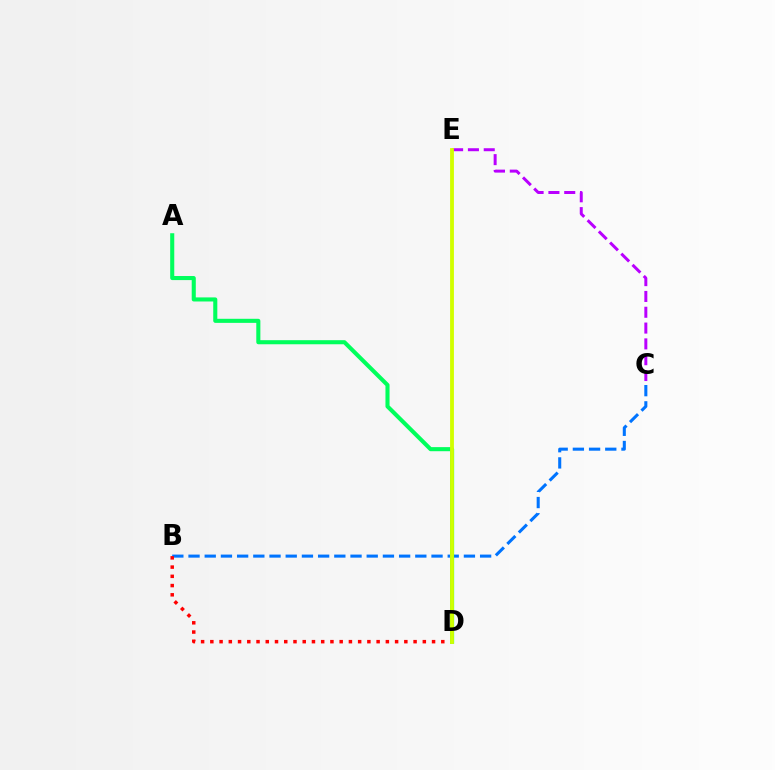{('C', 'E'): [{'color': '#b900ff', 'line_style': 'dashed', 'thickness': 2.15}], ('B', 'C'): [{'color': '#0074ff', 'line_style': 'dashed', 'thickness': 2.2}], ('B', 'D'): [{'color': '#ff0000', 'line_style': 'dotted', 'thickness': 2.51}], ('A', 'D'): [{'color': '#00ff5c', 'line_style': 'solid', 'thickness': 2.94}], ('D', 'E'): [{'color': '#d1ff00', 'line_style': 'solid', 'thickness': 2.75}]}